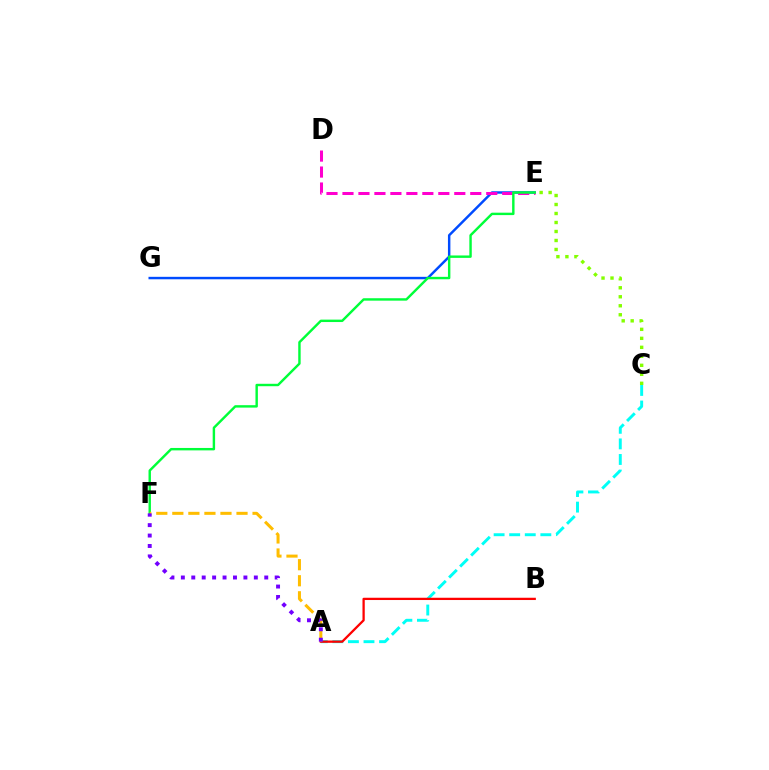{('E', 'G'): [{'color': '#004bff', 'line_style': 'solid', 'thickness': 1.76}], ('D', 'E'): [{'color': '#ff00cf', 'line_style': 'dashed', 'thickness': 2.17}], ('A', 'C'): [{'color': '#00fff6', 'line_style': 'dashed', 'thickness': 2.12}], ('A', 'B'): [{'color': '#ff0000', 'line_style': 'solid', 'thickness': 1.64}], ('E', 'F'): [{'color': '#00ff39', 'line_style': 'solid', 'thickness': 1.74}], ('A', 'F'): [{'color': '#ffbd00', 'line_style': 'dashed', 'thickness': 2.18}, {'color': '#7200ff', 'line_style': 'dotted', 'thickness': 2.83}], ('C', 'E'): [{'color': '#84ff00', 'line_style': 'dotted', 'thickness': 2.44}]}